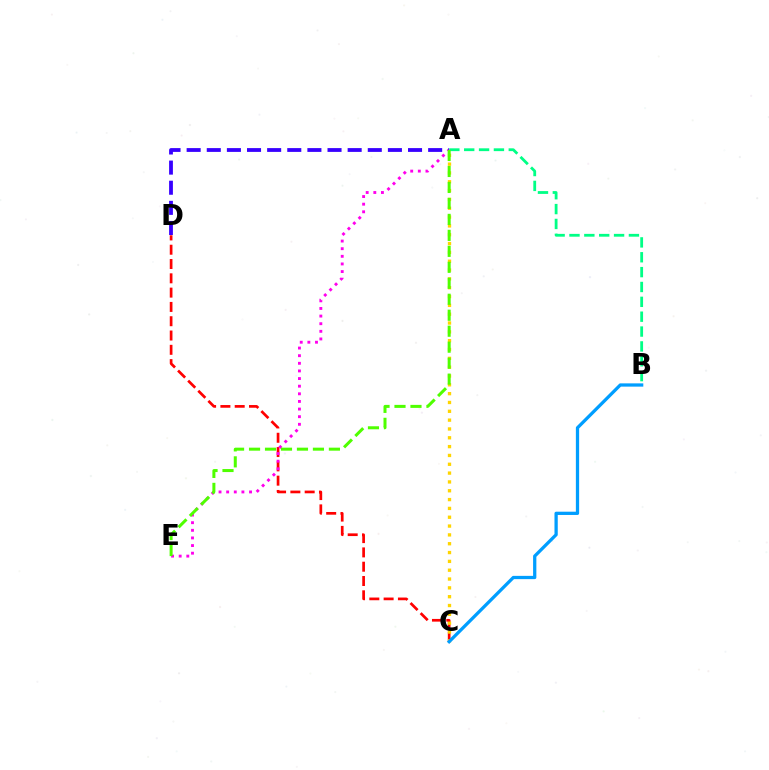{('A', 'B'): [{'color': '#00ff86', 'line_style': 'dashed', 'thickness': 2.02}], ('C', 'D'): [{'color': '#ff0000', 'line_style': 'dashed', 'thickness': 1.94}], ('A', 'E'): [{'color': '#ff00ed', 'line_style': 'dotted', 'thickness': 2.07}, {'color': '#4fff00', 'line_style': 'dashed', 'thickness': 2.17}], ('A', 'C'): [{'color': '#ffd500', 'line_style': 'dotted', 'thickness': 2.4}], ('B', 'C'): [{'color': '#009eff', 'line_style': 'solid', 'thickness': 2.35}], ('A', 'D'): [{'color': '#3700ff', 'line_style': 'dashed', 'thickness': 2.73}]}